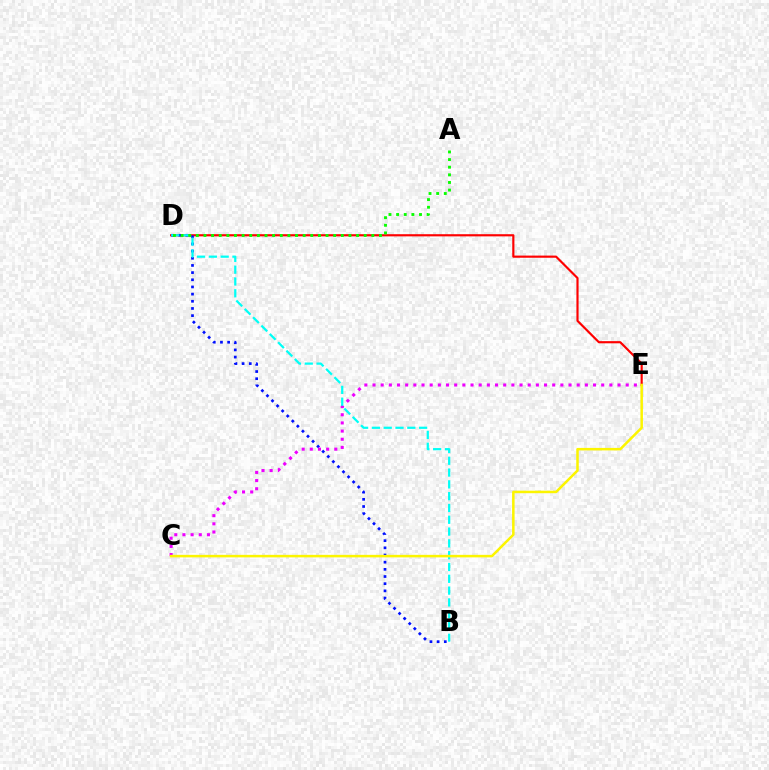{('D', 'E'): [{'color': '#ff0000', 'line_style': 'solid', 'thickness': 1.56}], ('B', 'D'): [{'color': '#0010ff', 'line_style': 'dotted', 'thickness': 1.95}, {'color': '#00fff6', 'line_style': 'dashed', 'thickness': 1.6}], ('C', 'E'): [{'color': '#ee00ff', 'line_style': 'dotted', 'thickness': 2.22}, {'color': '#fcf500', 'line_style': 'solid', 'thickness': 1.81}], ('A', 'D'): [{'color': '#08ff00', 'line_style': 'dotted', 'thickness': 2.07}]}